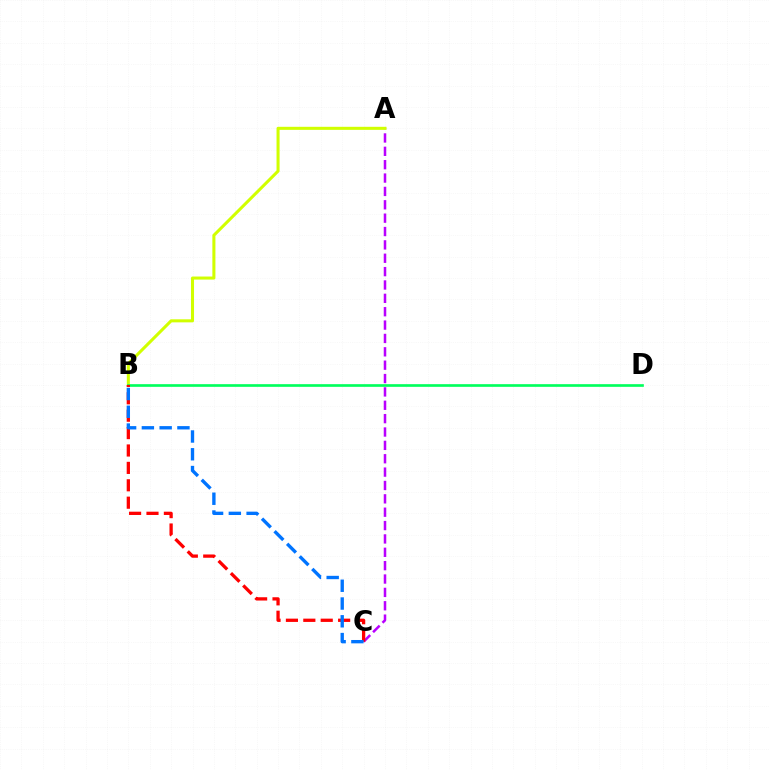{('A', 'C'): [{'color': '#b900ff', 'line_style': 'dashed', 'thickness': 1.82}], ('A', 'B'): [{'color': '#d1ff00', 'line_style': 'solid', 'thickness': 2.2}], ('B', 'D'): [{'color': '#00ff5c', 'line_style': 'solid', 'thickness': 1.92}], ('B', 'C'): [{'color': '#ff0000', 'line_style': 'dashed', 'thickness': 2.36}, {'color': '#0074ff', 'line_style': 'dashed', 'thickness': 2.41}]}